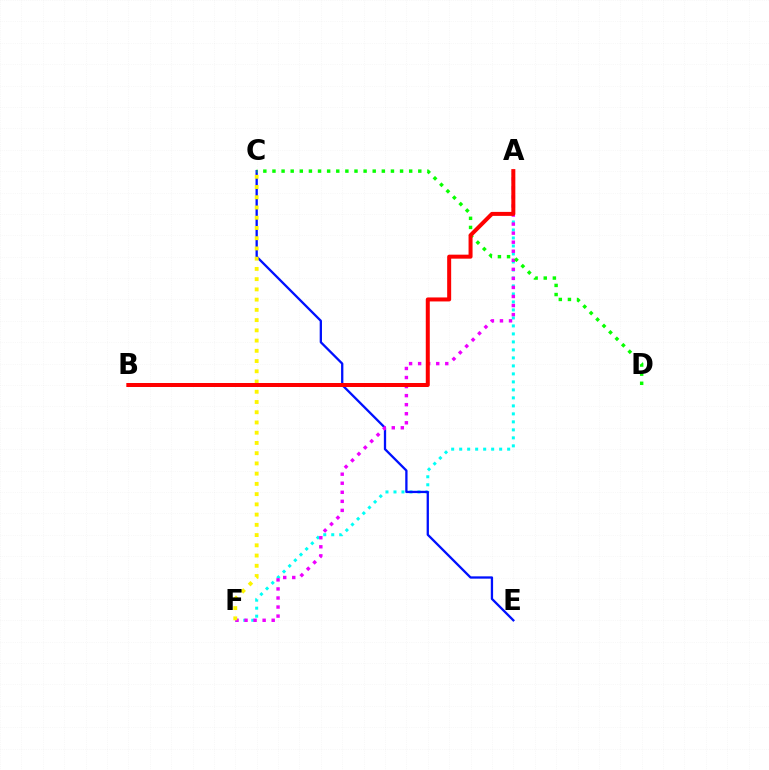{('A', 'F'): [{'color': '#00fff6', 'line_style': 'dotted', 'thickness': 2.17}, {'color': '#ee00ff', 'line_style': 'dotted', 'thickness': 2.46}], ('C', 'E'): [{'color': '#0010ff', 'line_style': 'solid', 'thickness': 1.65}], ('C', 'F'): [{'color': '#fcf500', 'line_style': 'dotted', 'thickness': 2.78}], ('C', 'D'): [{'color': '#08ff00', 'line_style': 'dotted', 'thickness': 2.48}], ('A', 'B'): [{'color': '#ff0000', 'line_style': 'solid', 'thickness': 2.88}]}